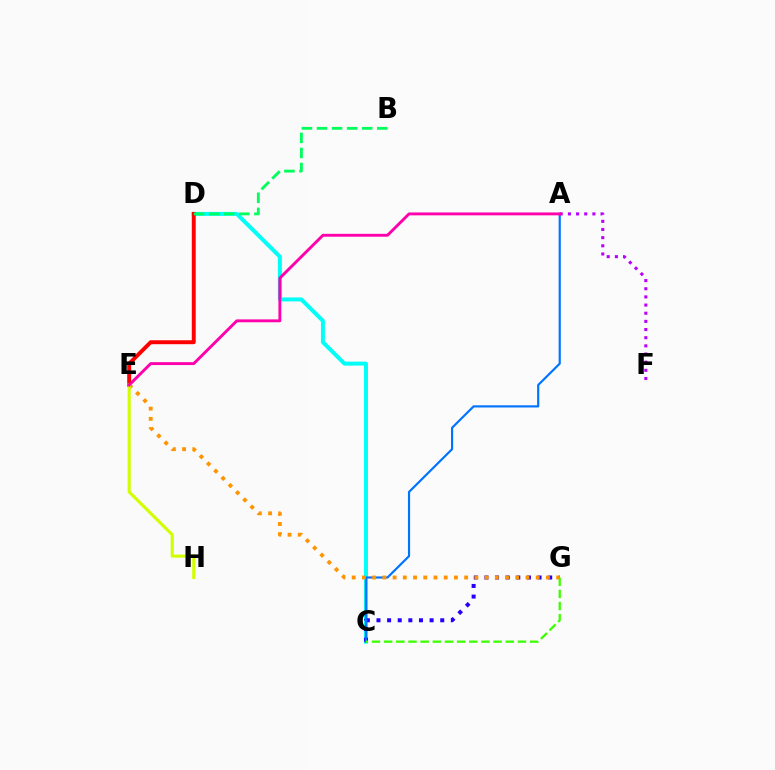{('C', 'D'): [{'color': '#00fff6', 'line_style': 'solid', 'thickness': 2.86}], ('D', 'E'): [{'color': '#ff0000', 'line_style': 'solid', 'thickness': 2.83}], ('B', 'D'): [{'color': '#00ff5c', 'line_style': 'dashed', 'thickness': 2.05}], ('C', 'G'): [{'color': '#2500ff', 'line_style': 'dotted', 'thickness': 2.89}, {'color': '#3dff00', 'line_style': 'dashed', 'thickness': 1.65}], ('A', 'C'): [{'color': '#0074ff', 'line_style': 'solid', 'thickness': 1.56}], ('E', 'G'): [{'color': '#ff9400', 'line_style': 'dotted', 'thickness': 2.78}], ('A', 'F'): [{'color': '#b900ff', 'line_style': 'dotted', 'thickness': 2.22}], ('E', 'H'): [{'color': '#d1ff00', 'line_style': 'solid', 'thickness': 2.23}], ('A', 'E'): [{'color': '#ff00ac', 'line_style': 'solid', 'thickness': 2.08}]}